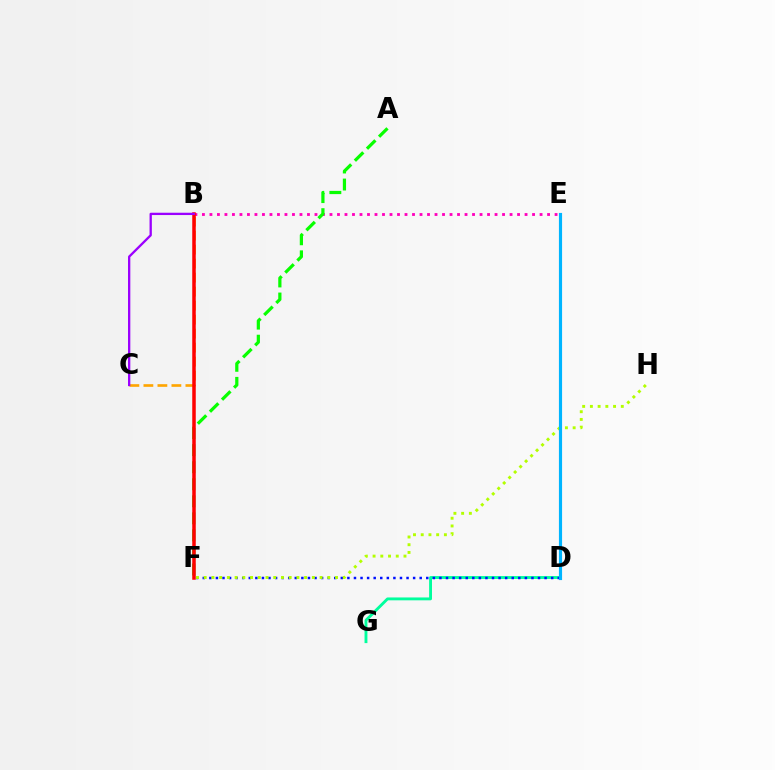{('D', 'G'): [{'color': '#00ff9d', 'line_style': 'solid', 'thickness': 2.07}], ('B', 'C'): [{'color': '#ffa500', 'line_style': 'dashed', 'thickness': 1.9}, {'color': '#9b00ff', 'line_style': 'solid', 'thickness': 1.66}], ('B', 'E'): [{'color': '#ff00bd', 'line_style': 'dotted', 'thickness': 2.04}], ('A', 'F'): [{'color': '#08ff00', 'line_style': 'dashed', 'thickness': 2.32}], ('D', 'F'): [{'color': '#0010ff', 'line_style': 'dotted', 'thickness': 1.79}], ('B', 'F'): [{'color': '#ff0000', 'line_style': 'solid', 'thickness': 2.52}], ('F', 'H'): [{'color': '#b3ff00', 'line_style': 'dotted', 'thickness': 2.1}], ('D', 'E'): [{'color': '#00b5ff', 'line_style': 'solid', 'thickness': 2.26}]}